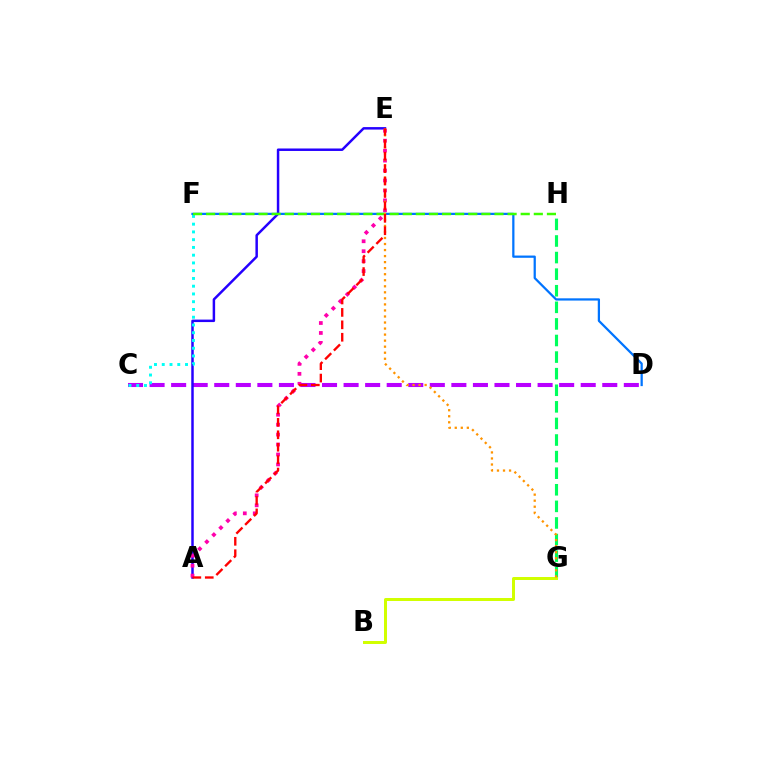{('C', 'D'): [{'color': '#b900ff', 'line_style': 'dashed', 'thickness': 2.93}], ('G', 'H'): [{'color': '#00ff5c', 'line_style': 'dashed', 'thickness': 2.25}], ('A', 'E'): [{'color': '#2500ff', 'line_style': 'solid', 'thickness': 1.79}, {'color': '#ff00ac', 'line_style': 'dotted', 'thickness': 2.7}, {'color': '#ff0000', 'line_style': 'dashed', 'thickness': 1.69}], ('D', 'F'): [{'color': '#0074ff', 'line_style': 'solid', 'thickness': 1.62}], ('C', 'F'): [{'color': '#00fff6', 'line_style': 'dotted', 'thickness': 2.11}], ('F', 'H'): [{'color': '#3dff00', 'line_style': 'dashed', 'thickness': 1.78}], ('B', 'G'): [{'color': '#d1ff00', 'line_style': 'solid', 'thickness': 2.15}], ('E', 'G'): [{'color': '#ff9400', 'line_style': 'dotted', 'thickness': 1.64}]}